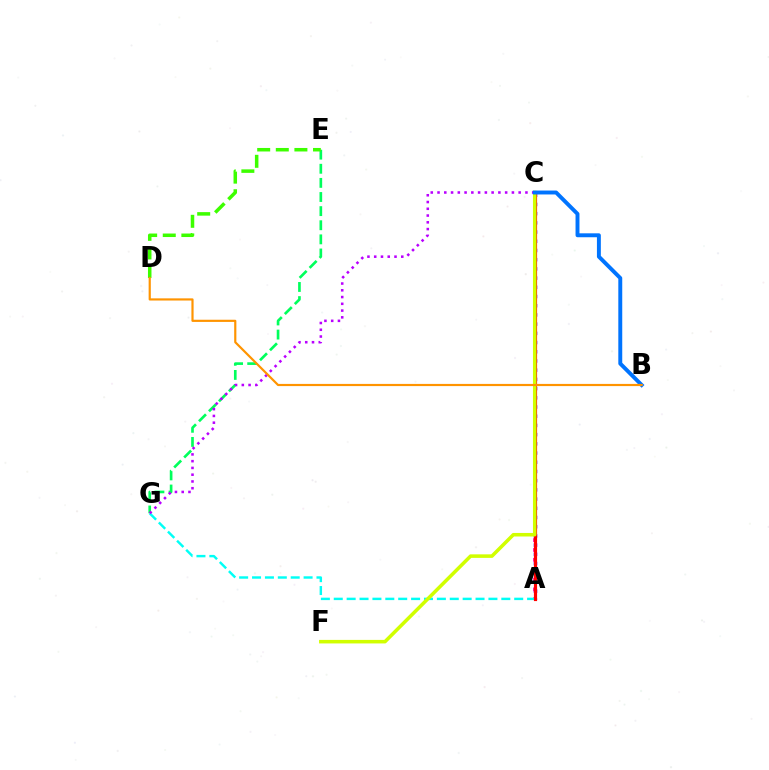{('A', 'C'): [{'color': '#2500ff', 'line_style': 'dotted', 'thickness': 2.5}, {'color': '#ff00ac', 'line_style': 'dotted', 'thickness': 2.68}, {'color': '#ff0000', 'line_style': 'solid', 'thickness': 2.28}], ('E', 'G'): [{'color': '#00ff5c', 'line_style': 'dashed', 'thickness': 1.92}], ('A', 'G'): [{'color': '#00fff6', 'line_style': 'dashed', 'thickness': 1.75}], ('D', 'E'): [{'color': '#3dff00', 'line_style': 'dashed', 'thickness': 2.53}], ('C', 'F'): [{'color': '#d1ff00', 'line_style': 'solid', 'thickness': 2.55}], ('C', 'G'): [{'color': '#b900ff', 'line_style': 'dotted', 'thickness': 1.84}], ('B', 'C'): [{'color': '#0074ff', 'line_style': 'solid', 'thickness': 2.83}], ('B', 'D'): [{'color': '#ff9400', 'line_style': 'solid', 'thickness': 1.57}]}